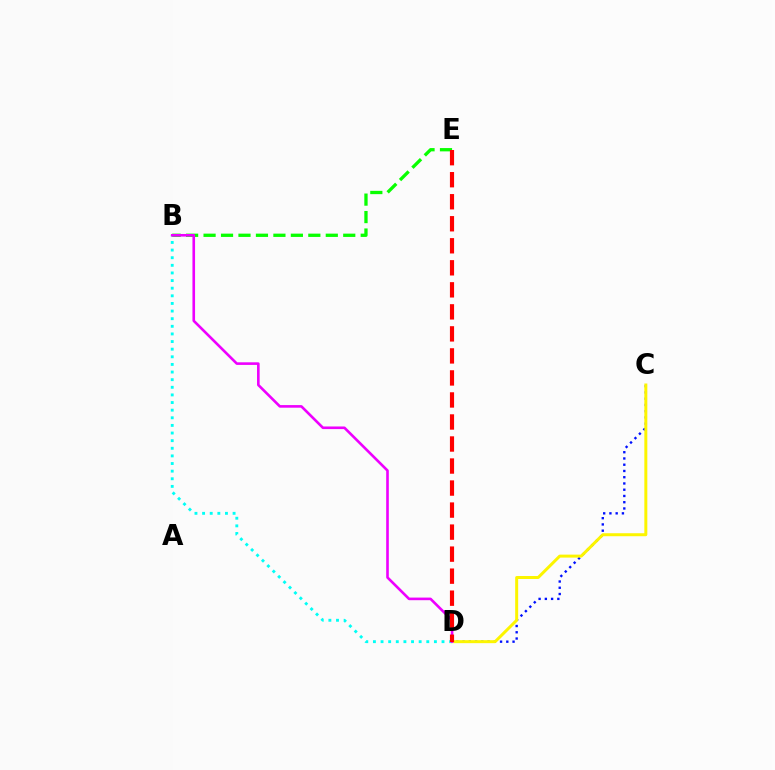{('B', 'E'): [{'color': '#08ff00', 'line_style': 'dashed', 'thickness': 2.37}], ('C', 'D'): [{'color': '#0010ff', 'line_style': 'dotted', 'thickness': 1.7}, {'color': '#fcf500', 'line_style': 'solid', 'thickness': 2.15}], ('B', 'D'): [{'color': '#00fff6', 'line_style': 'dotted', 'thickness': 2.07}, {'color': '#ee00ff', 'line_style': 'solid', 'thickness': 1.88}], ('D', 'E'): [{'color': '#ff0000', 'line_style': 'dashed', 'thickness': 2.99}]}